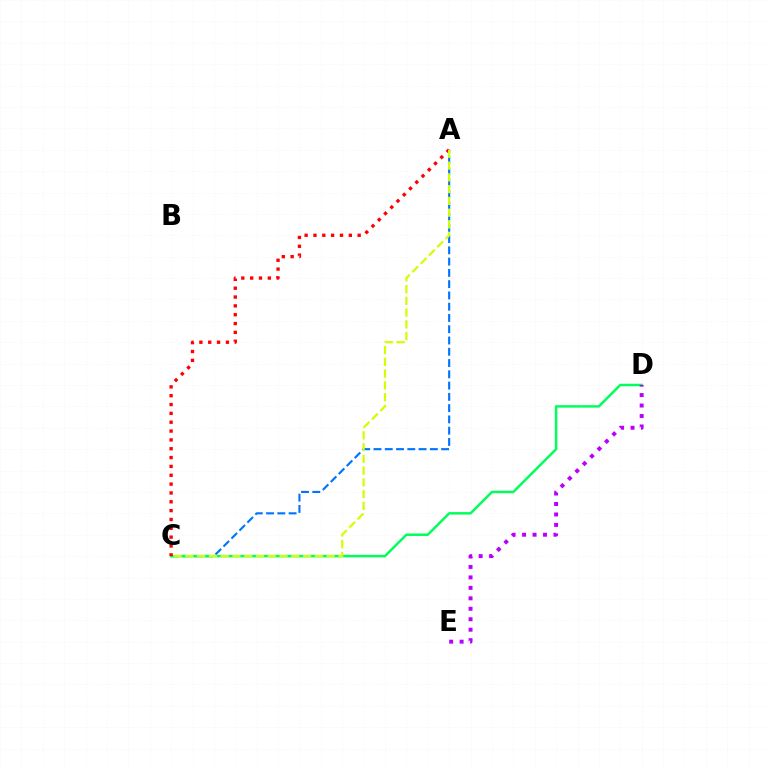{('A', 'C'): [{'color': '#0074ff', 'line_style': 'dashed', 'thickness': 1.53}, {'color': '#ff0000', 'line_style': 'dotted', 'thickness': 2.4}, {'color': '#d1ff00', 'line_style': 'dashed', 'thickness': 1.6}], ('C', 'D'): [{'color': '#00ff5c', 'line_style': 'solid', 'thickness': 1.79}], ('D', 'E'): [{'color': '#b900ff', 'line_style': 'dotted', 'thickness': 2.84}]}